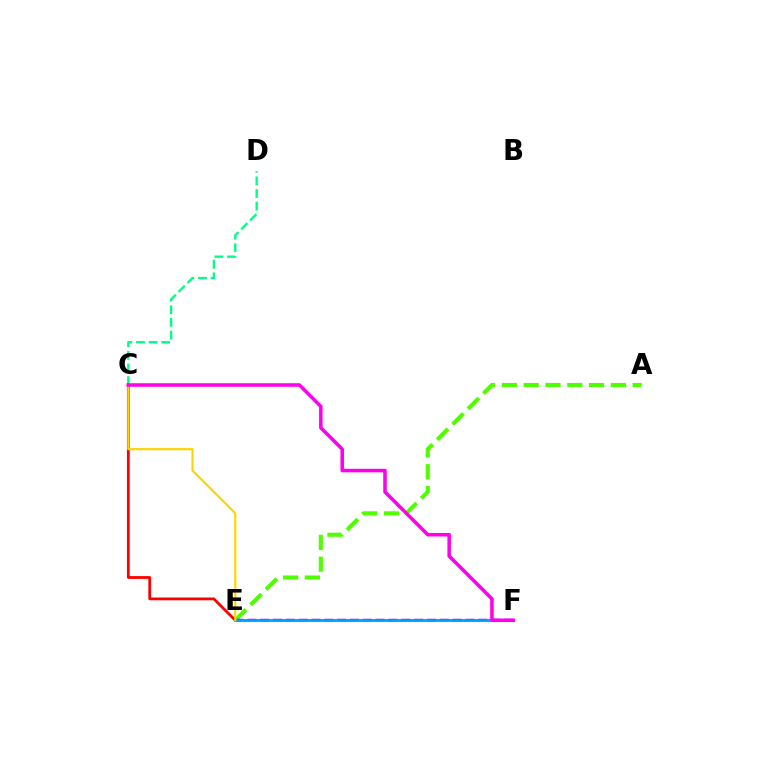{('A', 'E'): [{'color': '#4fff00', 'line_style': 'dashed', 'thickness': 2.96}], ('C', 'E'): [{'color': '#ff0000', 'line_style': 'solid', 'thickness': 2.01}, {'color': '#ffd500', 'line_style': 'solid', 'thickness': 1.56}], ('E', 'F'): [{'color': '#3700ff', 'line_style': 'dashed', 'thickness': 1.74}, {'color': '#009eff', 'line_style': 'solid', 'thickness': 2.03}], ('C', 'D'): [{'color': '#00ff86', 'line_style': 'dashed', 'thickness': 1.72}], ('C', 'F'): [{'color': '#ff00ed', 'line_style': 'solid', 'thickness': 2.54}]}